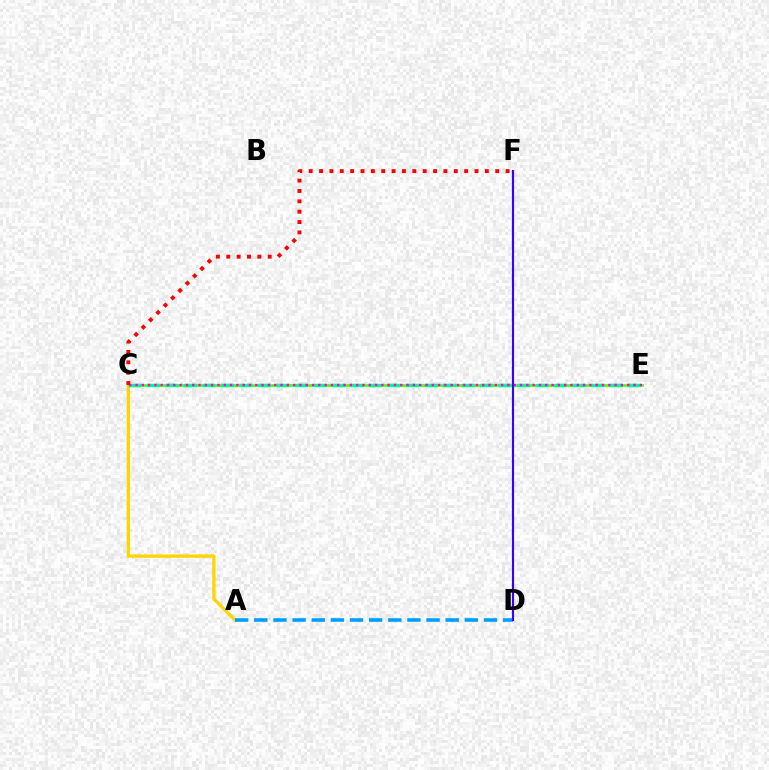{('C', 'E'): [{'color': '#4fff00', 'line_style': 'solid', 'thickness': 1.97}, {'color': '#00ff86', 'line_style': 'dashed', 'thickness': 2.51}, {'color': '#ff00ed', 'line_style': 'dotted', 'thickness': 1.71}], ('A', 'C'): [{'color': '#ffd500', 'line_style': 'solid', 'thickness': 2.37}], ('A', 'D'): [{'color': '#009eff', 'line_style': 'dashed', 'thickness': 2.6}], ('D', 'F'): [{'color': '#3700ff', 'line_style': 'solid', 'thickness': 1.55}], ('C', 'F'): [{'color': '#ff0000', 'line_style': 'dotted', 'thickness': 2.82}]}